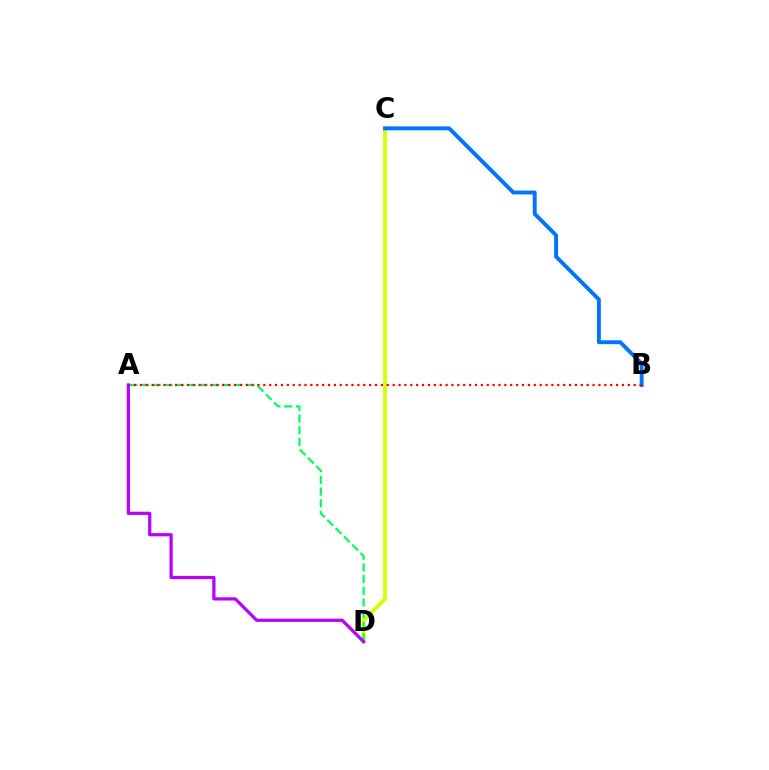{('C', 'D'): [{'color': '#d1ff00', 'line_style': 'solid', 'thickness': 2.68}], ('A', 'D'): [{'color': '#00ff5c', 'line_style': 'dashed', 'thickness': 1.59}, {'color': '#b900ff', 'line_style': 'solid', 'thickness': 2.32}], ('B', 'C'): [{'color': '#0074ff', 'line_style': 'solid', 'thickness': 2.81}], ('A', 'B'): [{'color': '#ff0000', 'line_style': 'dotted', 'thickness': 1.6}]}